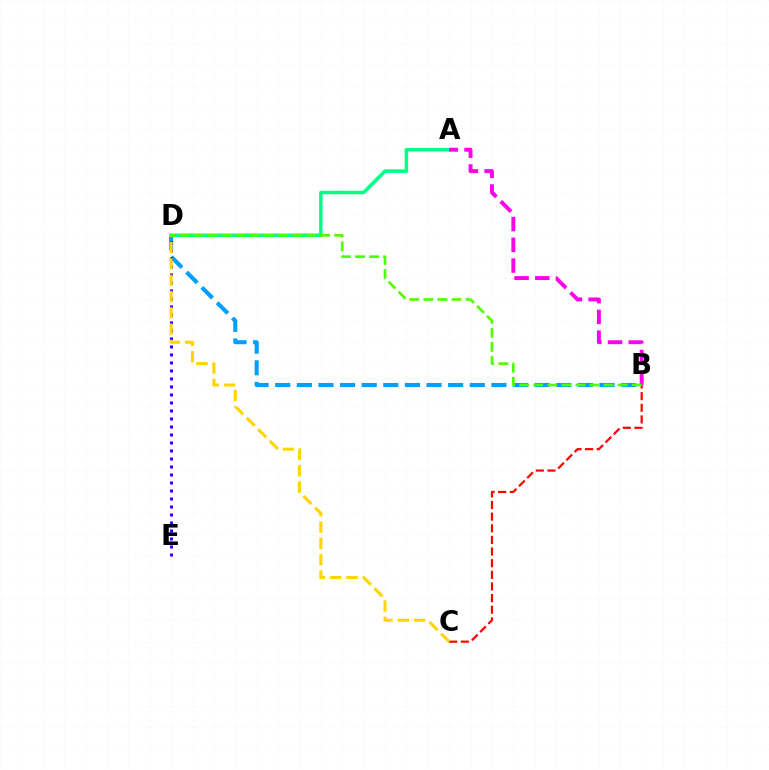{('B', 'D'): [{'color': '#009eff', 'line_style': 'dashed', 'thickness': 2.94}, {'color': '#4fff00', 'line_style': 'dashed', 'thickness': 1.91}], ('B', 'C'): [{'color': '#ff0000', 'line_style': 'dashed', 'thickness': 1.58}], ('A', 'D'): [{'color': '#00ff86', 'line_style': 'solid', 'thickness': 2.51}], ('A', 'B'): [{'color': '#ff00ed', 'line_style': 'dashed', 'thickness': 2.82}], ('D', 'E'): [{'color': '#3700ff', 'line_style': 'dotted', 'thickness': 2.17}], ('C', 'D'): [{'color': '#ffd500', 'line_style': 'dashed', 'thickness': 2.22}]}